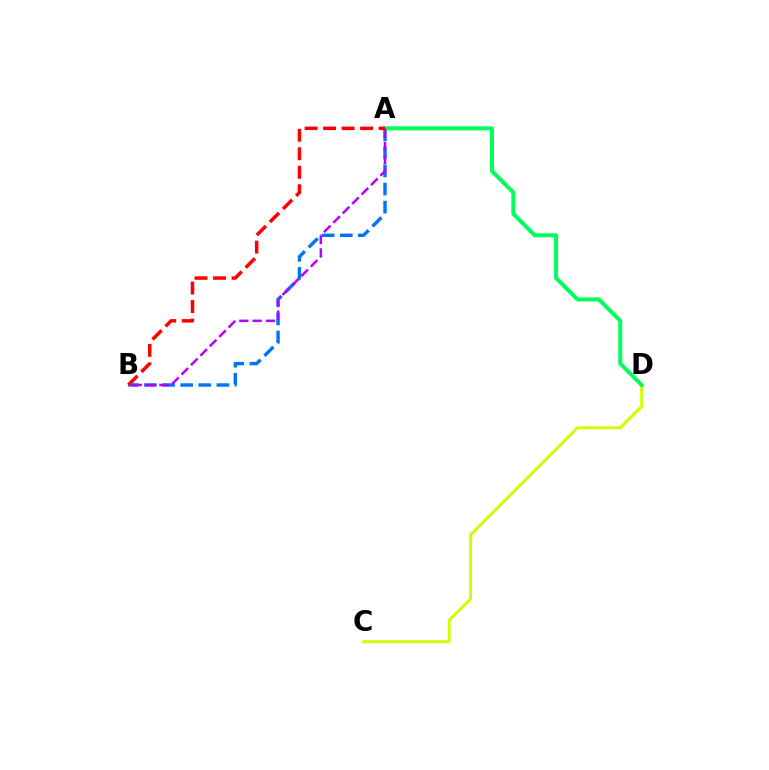{('C', 'D'): [{'color': '#d1ff00', 'line_style': 'solid', 'thickness': 2.14}], ('A', 'B'): [{'color': '#0074ff', 'line_style': 'dashed', 'thickness': 2.46}, {'color': '#b900ff', 'line_style': 'dashed', 'thickness': 1.81}, {'color': '#ff0000', 'line_style': 'dashed', 'thickness': 2.52}], ('A', 'D'): [{'color': '#00ff5c', 'line_style': 'solid', 'thickness': 2.88}]}